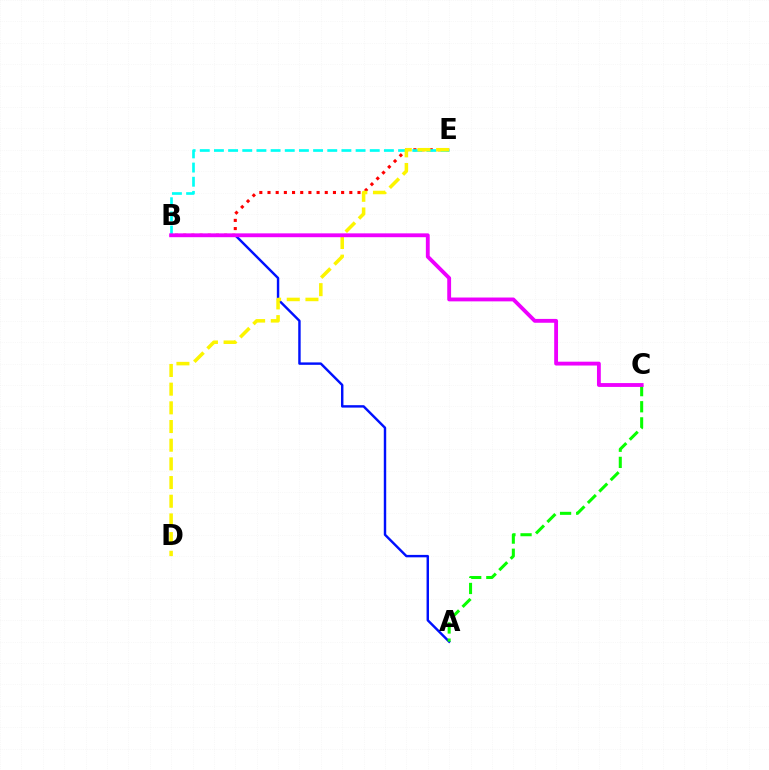{('B', 'E'): [{'color': '#ff0000', 'line_style': 'dotted', 'thickness': 2.22}, {'color': '#00fff6', 'line_style': 'dashed', 'thickness': 1.92}], ('A', 'B'): [{'color': '#0010ff', 'line_style': 'solid', 'thickness': 1.75}], ('A', 'C'): [{'color': '#08ff00', 'line_style': 'dashed', 'thickness': 2.19}], ('D', 'E'): [{'color': '#fcf500', 'line_style': 'dashed', 'thickness': 2.54}], ('B', 'C'): [{'color': '#ee00ff', 'line_style': 'solid', 'thickness': 2.77}]}